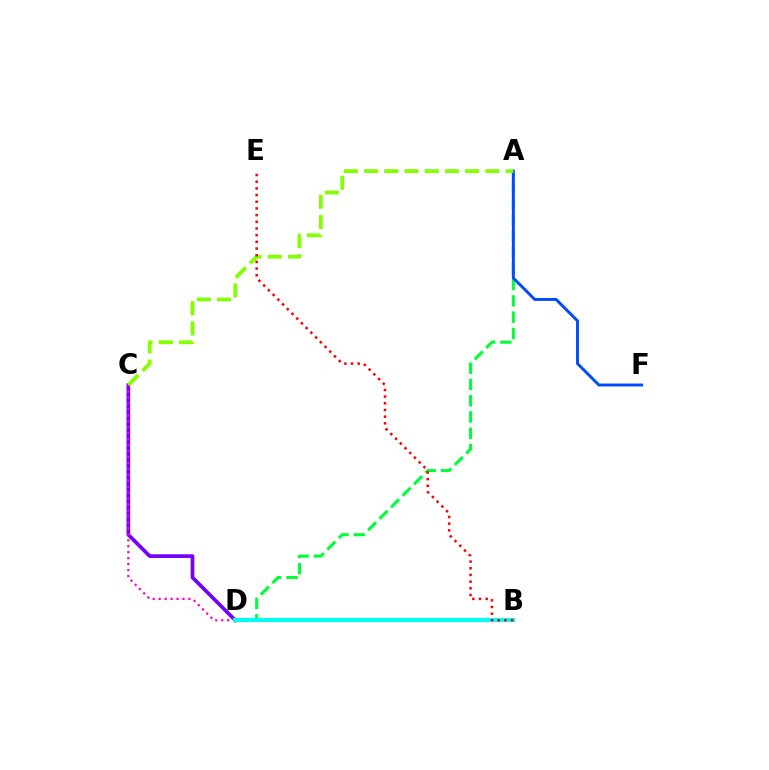{('A', 'D'): [{'color': '#00ff39', 'line_style': 'dashed', 'thickness': 2.21}], ('C', 'D'): [{'color': '#7200ff', 'line_style': 'solid', 'thickness': 2.66}, {'color': '#ff00cf', 'line_style': 'dotted', 'thickness': 1.62}], ('A', 'F'): [{'color': '#004bff', 'line_style': 'solid', 'thickness': 2.11}], ('B', 'D'): [{'color': '#ffbd00', 'line_style': 'dashed', 'thickness': 2.01}, {'color': '#00fff6', 'line_style': 'solid', 'thickness': 2.96}], ('A', 'C'): [{'color': '#84ff00', 'line_style': 'dashed', 'thickness': 2.75}], ('B', 'E'): [{'color': '#ff0000', 'line_style': 'dotted', 'thickness': 1.82}]}